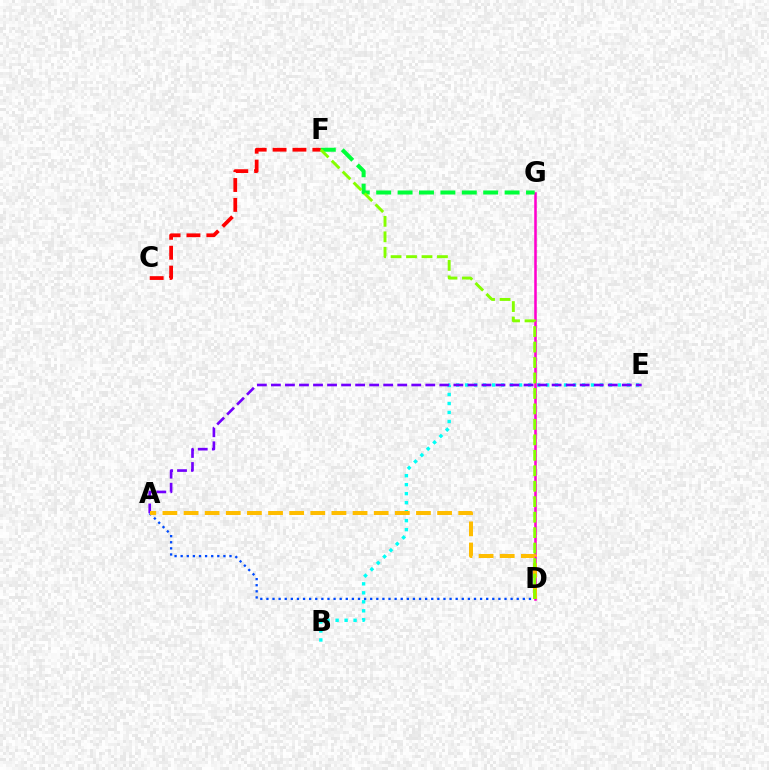{('B', 'E'): [{'color': '#00fff6', 'line_style': 'dotted', 'thickness': 2.44}], ('A', 'D'): [{'color': '#004bff', 'line_style': 'dotted', 'thickness': 1.66}, {'color': '#ffbd00', 'line_style': 'dashed', 'thickness': 2.87}], ('A', 'E'): [{'color': '#7200ff', 'line_style': 'dashed', 'thickness': 1.91}], ('C', 'F'): [{'color': '#ff0000', 'line_style': 'dashed', 'thickness': 2.7}], ('D', 'G'): [{'color': '#ff00cf', 'line_style': 'solid', 'thickness': 1.83}], ('F', 'G'): [{'color': '#00ff39', 'line_style': 'dashed', 'thickness': 2.91}], ('D', 'F'): [{'color': '#84ff00', 'line_style': 'dashed', 'thickness': 2.1}]}